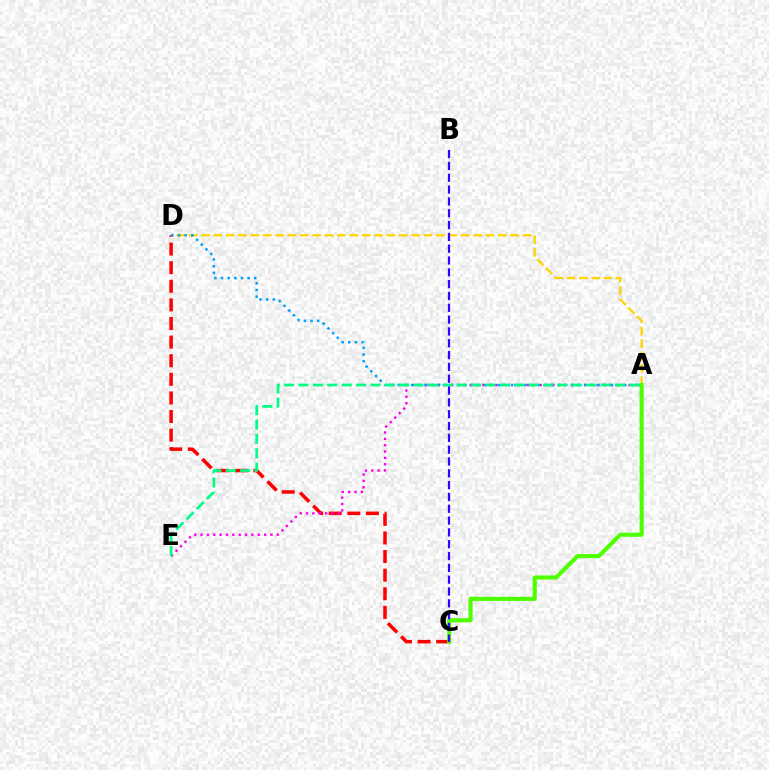{('C', 'D'): [{'color': '#ff0000', 'line_style': 'dashed', 'thickness': 2.53}], ('A', 'D'): [{'color': '#ffd500', 'line_style': 'dashed', 'thickness': 1.68}, {'color': '#009eff', 'line_style': 'dotted', 'thickness': 1.81}], ('A', 'E'): [{'color': '#ff00ed', 'line_style': 'dotted', 'thickness': 1.73}, {'color': '#00ff86', 'line_style': 'dashed', 'thickness': 1.95}], ('A', 'C'): [{'color': '#4fff00', 'line_style': 'solid', 'thickness': 2.96}], ('B', 'C'): [{'color': '#3700ff', 'line_style': 'dashed', 'thickness': 1.61}]}